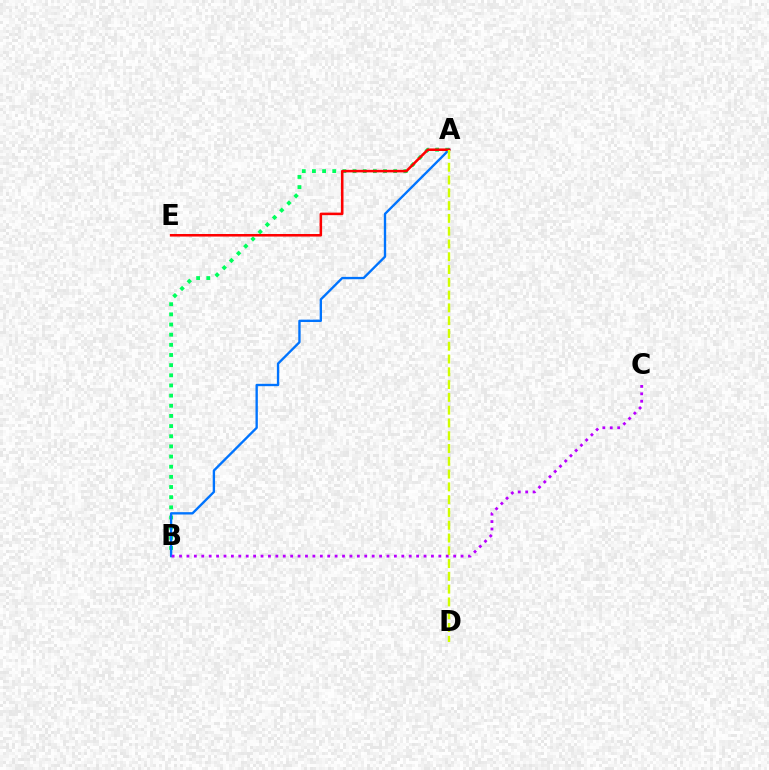{('A', 'B'): [{'color': '#00ff5c', 'line_style': 'dotted', 'thickness': 2.76}, {'color': '#0074ff', 'line_style': 'solid', 'thickness': 1.69}], ('A', 'E'): [{'color': '#ff0000', 'line_style': 'solid', 'thickness': 1.83}], ('A', 'D'): [{'color': '#d1ff00', 'line_style': 'dashed', 'thickness': 1.74}], ('B', 'C'): [{'color': '#b900ff', 'line_style': 'dotted', 'thickness': 2.01}]}